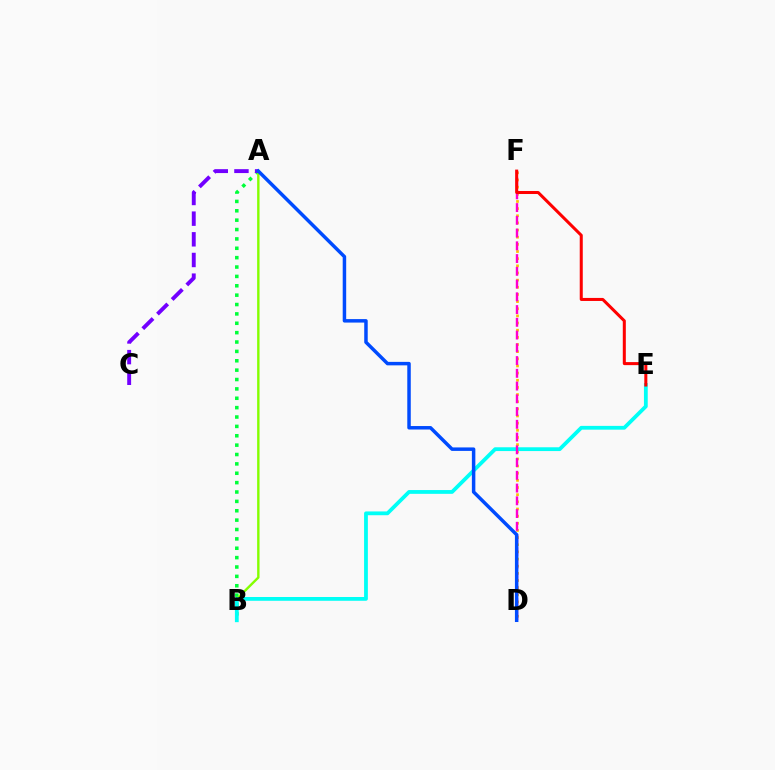{('A', 'B'): [{'color': '#00ff39', 'line_style': 'dotted', 'thickness': 2.55}, {'color': '#84ff00', 'line_style': 'solid', 'thickness': 1.72}], ('D', 'F'): [{'color': '#ffbd00', 'line_style': 'dotted', 'thickness': 1.94}, {'color': '#ff00cf', 'line_style': 'dashed', 'thickness': 1.73}], ('A', 'C'): [{'color': '#7200ff', 'line_style': 'dashed', 'thickness': 2.81}], ('B', 'E'): [{'color': '#00fff6', 'line_style': 'solid', 'thickness': 2.72}], ('E', 'F'): [{'color': '#ff0000', 'line_style': 'solid', 'thickness': 2.18}], ('A', 'D'): [{'color': '#004bff', 'line_style': 'solid', 'thickness': 2.51}]}